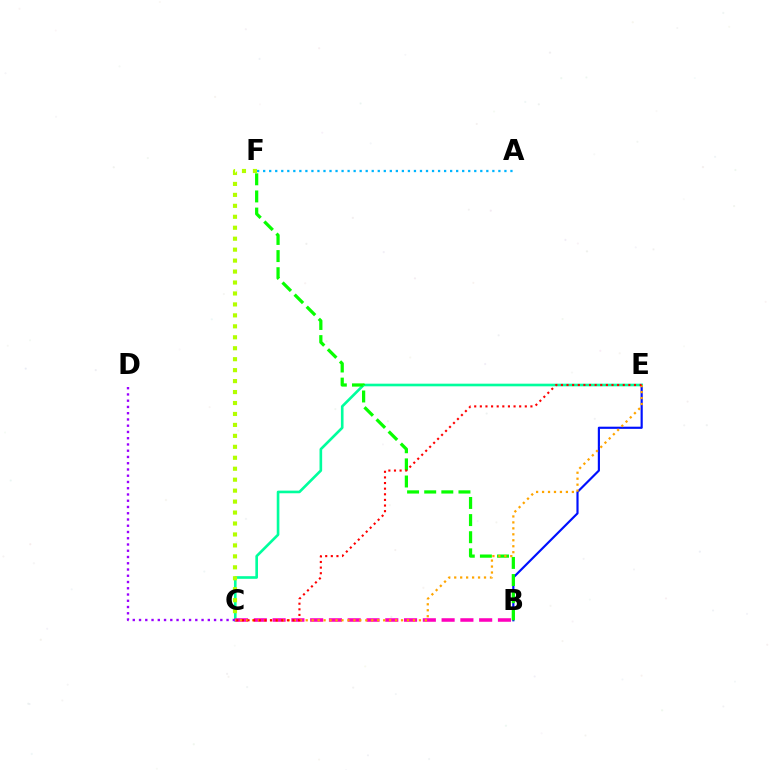{('B', 'E'): [{'color': '#0010ff', 'line_style': 'solid', 'thickness': 1.56}], ('C', 'E'): [{'color': '#00ff9d', 'line_style': 'solid', 'thickness': 1.9}, {'color': '#ffa500', 'line_style': 'dotted', 'thickness': 1.62}, {'color': '#ff0000', 'line_style': 'dotted', 'thickness': 1.53}], ('A', 'F'): [{'color': '#00b5ff', 'line_style': 'dotted', 'thickness': 1.64}], ('B', 'F'): [{'color': '#08ff00', 'line_style': 'dashed', 'thickness': 2.33}], ('B', 'C'): [{'color': '#ff00bd', 'line_style': 'dashed', 'thickness': 2.55}], ('C', 'D'): [{'color': '#9b00ff', 'line_style': 'dotted', 'thickness': 1.7}], ('C', 'F'): [{'color': '#b3ff00', 'line_style': 'dotted', 'thickness': 2.98}]}